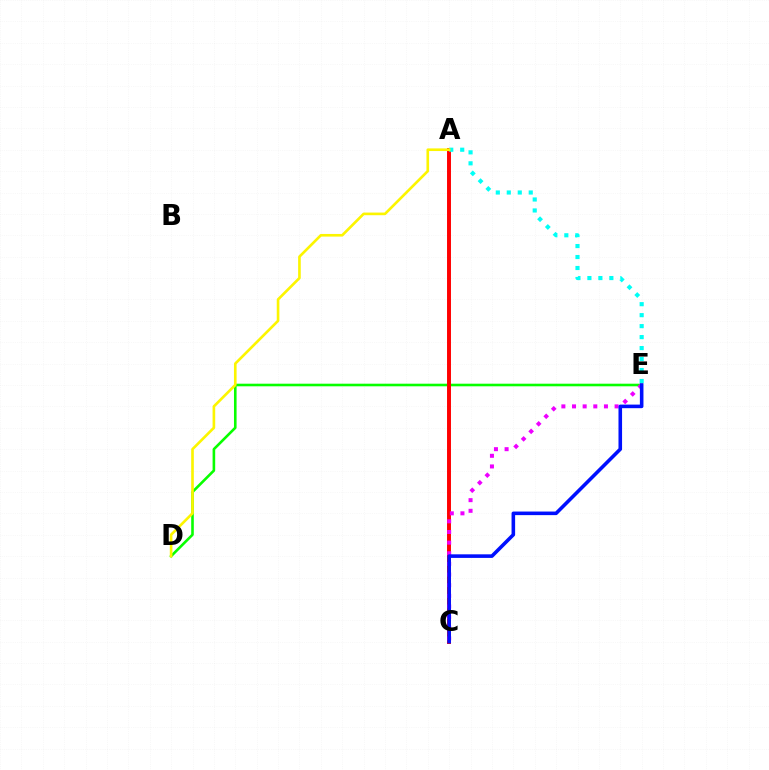{('D', 'E'): [{'color': '#08ff00', 'line_style': 'solid', 'thickness': 1.87}], ('A', 'C'): [{'color': '#ff0000', 'line_style': 'solid', 'thickness': 2.83}], ('C', 'E'): [{'color': '#ee00ff', 'line_style': 'dotted', 'thickness': 2.89}, {'color': '#0010ff', 'line_style': 'solid', 'thickness': 2.58}], ('A', 'E'): [{'color': '#00fff6', 'line_style': 'dotted', 'thickness': 2.98}], ('A', 'D'): [{'color': '#fcf500', 'line_style': 'solid', 'thickness': 1.9}]}